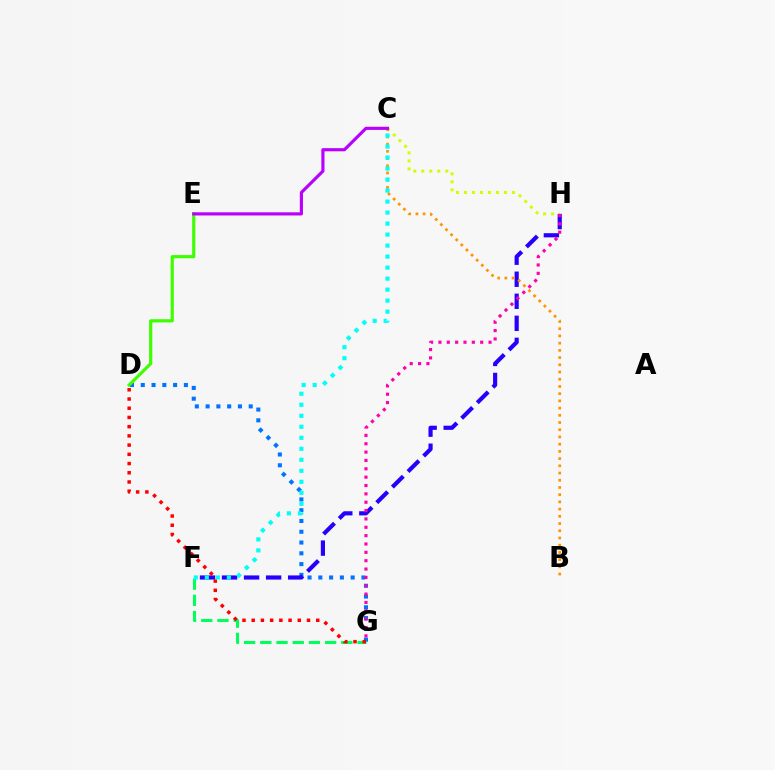{('D', 'G'): [{'color': '#0074ff', 'line_style': 'dotted', 'thickness': 2.93}, {'color': '#ff0000', 'line_style': 'dotted', 'thickness': 2.5}], ('C', 'H'): [{'color': '#d1ff00', 'line_style': 'dotted', 'thickness': 2.17}], ('F', 'H'): [{'color': '#2500ff', 'line_style': 'dashed', 'thickness': 2.99}], ('F', 'G'): [{'color': '#00ff5c', 'line_style': 'dashed', 'thickness': 2.2}], ('B', 'C'): [{'color': '#ff9400', 'line_style': 'dotted', 'thickness': 1.96}], ('G', 'H'): [{'color': '#ff00ac', 'line_style': 'dotted', 'thickness': 2.27}], ('D', 'E'): [{'color': '#3dff00', 'line_style': 'solid', 'thickness': 2.29}], ('C', 'E'): [{'color': '#b900ff', 'line_style': 'solid', 'thickness': 2.27}], ('C', 'F'): [{'color': '#00fff6', 'line_style': 'dotted', 'thickness': 2.99}]}